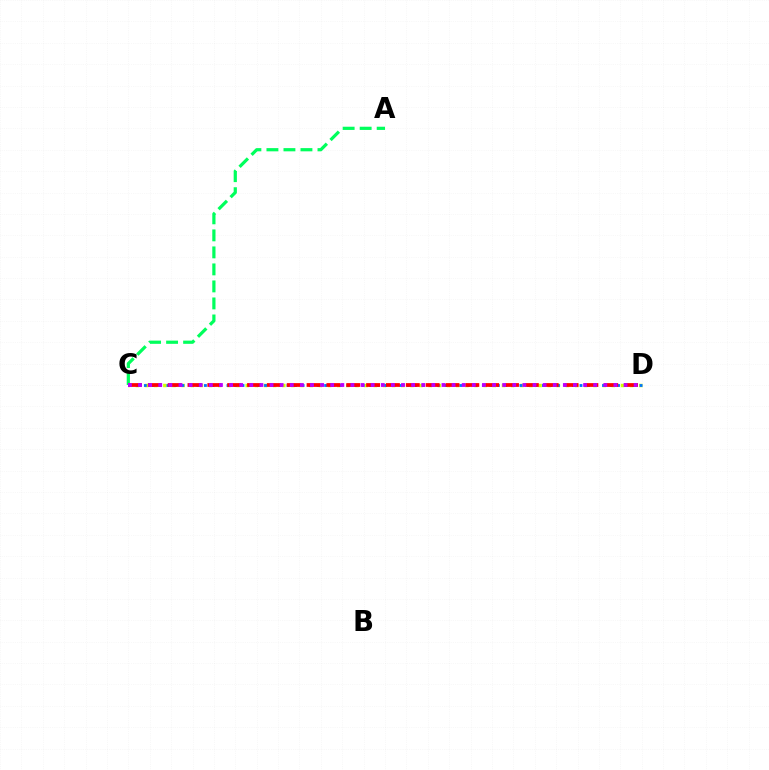{('C', 'D'): [{'color': '#d1ff00', 'line_style': 'dotted', 'thickness': 2.49}, {'color': '#0074ff', 'line_style': 'dotted', 'thickness': 2.04}, {'color': '#ff0000', 'line_style': 'dashed', 'thickness': 2.7}, {'color': '#b900ff', 'line_style': 'dotted', 'thickness': 2.75}], ('A', 'C'): [{'color': '#00ff5c', 'line_style': 'dashed', 'thickness': 2.31}]}